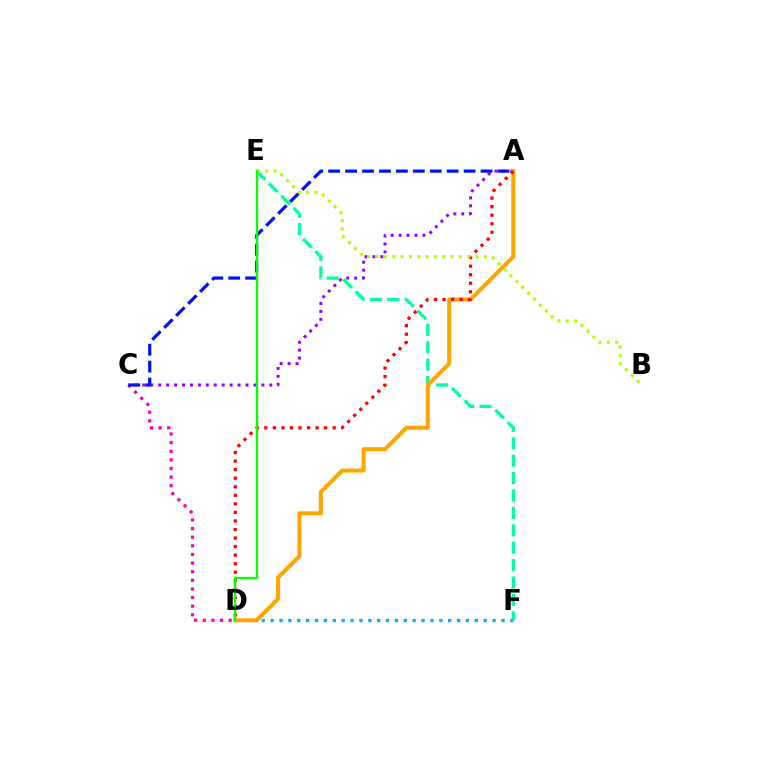{('A', 'C'): [{'color': '#9b00ff', 'line_style': 'dotted', 'thickness': 2.16}, {'color': '#0010ff', 'line_style': 'dashed', 'thickness': 2.3}], ('C', 'D'): [{'color': '#ff00bd', 'line_style': 'dotted', 'thickness': 2.34}], ('D', 'F'): [{'color': '#00b5ff', 'line_style': 'dotted', 'thickness': 2.41}], ('E', 'F'): [{'color': '#00ff9d', 'line_style': 'dashed', 'thickness': 2.36}], ('A', 'D'): [{'color': '#ffa500', 'line_style': 'solid', 'thickness': 2.92}, {'color': '#ff0000', 'line_style': 'dotted', 'thickness': 2.32}], ('B', 'E'): [{'color': '#b3ff00', 'line_style': 'dotted', 'thickness': 2.27}], ('D', 'E'): [{'color': '#08ff00', 'line_style': 'solid', 'thickness': 1.69}]}